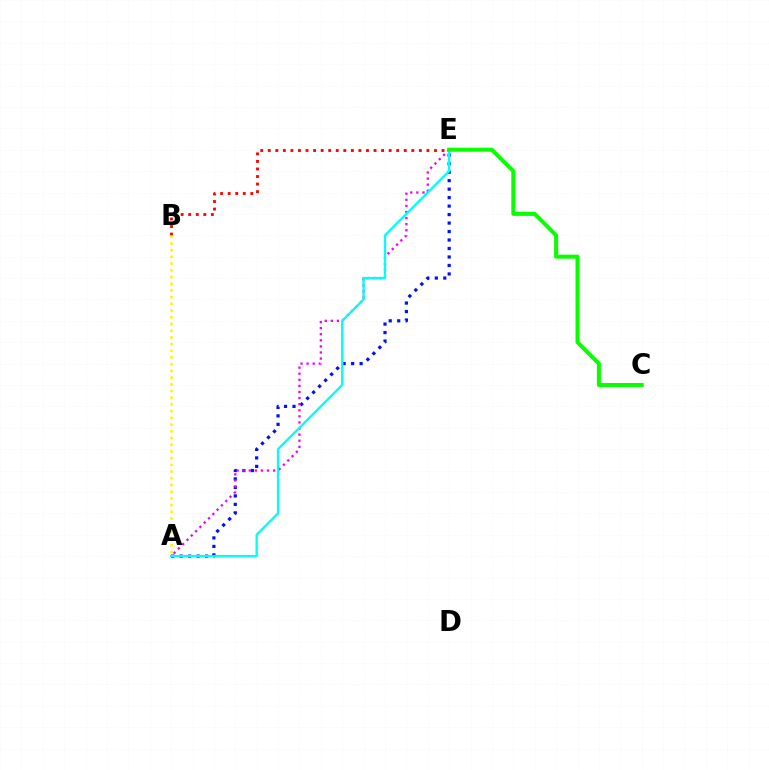{('A', 'E'): [{'color': '#0010ff', 'line_style': 'dotted', 'thickness': 2.3}, {'color': '#ee00ff', 'line_style': 'dotted', 'thickness': 1.65}, {'color': '#00fff6', 'line_style': 'solid', 'thickness': 1.69}], ('B', 'E'): [{'color': '#ff0000', 'line_style': 'dotted', 'thickness': 2.05}], ('A', 'B'): [{'color': '#fcf500', 'line_style': 'dotted', 'thickness': 1.82}], ('C', 'E'): [{'color': '#08ff00', 'line_style': 'solid', 'thickness': 2.89}]}